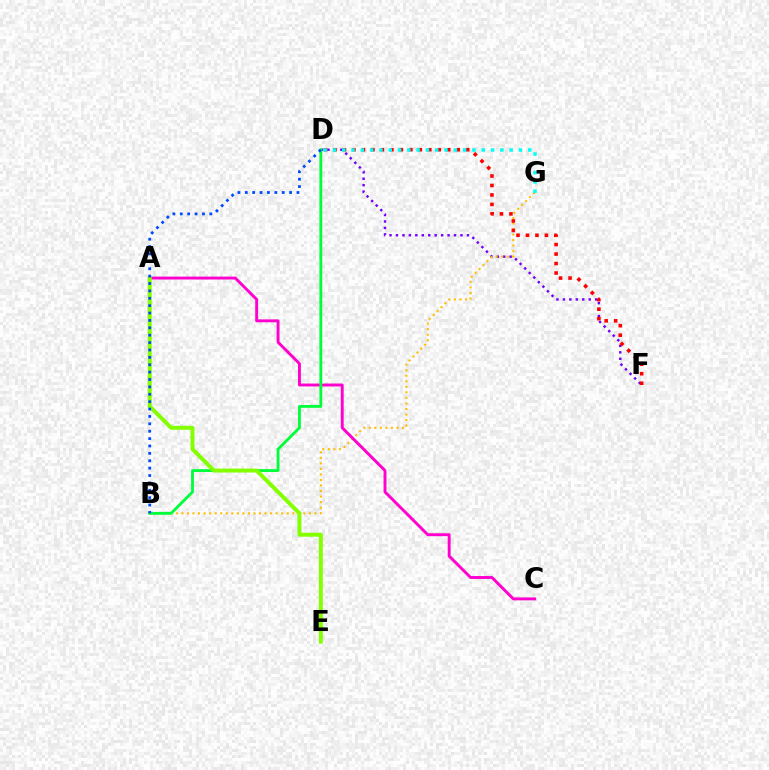{('D', 'F'): [{'color': '#7200ff', 'line_style': 'dotted', 'thickness': 1.75}, {'color': '#ff0000', 'line_style': 'dotted', 'thickness': 2.58}], ('B', 'G'): [{'color': '#ffbd00', 'line_style': 'dotted', 'thickness': 1.51}], ('A', 'C'): [{'color': '#ff00cf', 'line_style': 'solid', 'thickness': 2.1}], ('B', 'D'): [{'color': '#00ff39', 'line_style': 'solid', 'thickness': 2.04}, {'color': '#004bff', 'line_style': 'dotted', 'thickness': 2.01}], ('A', 'E'): [{'color': '#84ff00', 'line_style': 'solid', 'thickness': 2.86}], ('D', 'G'): [{'color': '#00fff6', 'line_style': 'dotted', 'thickness': 2.53}]}